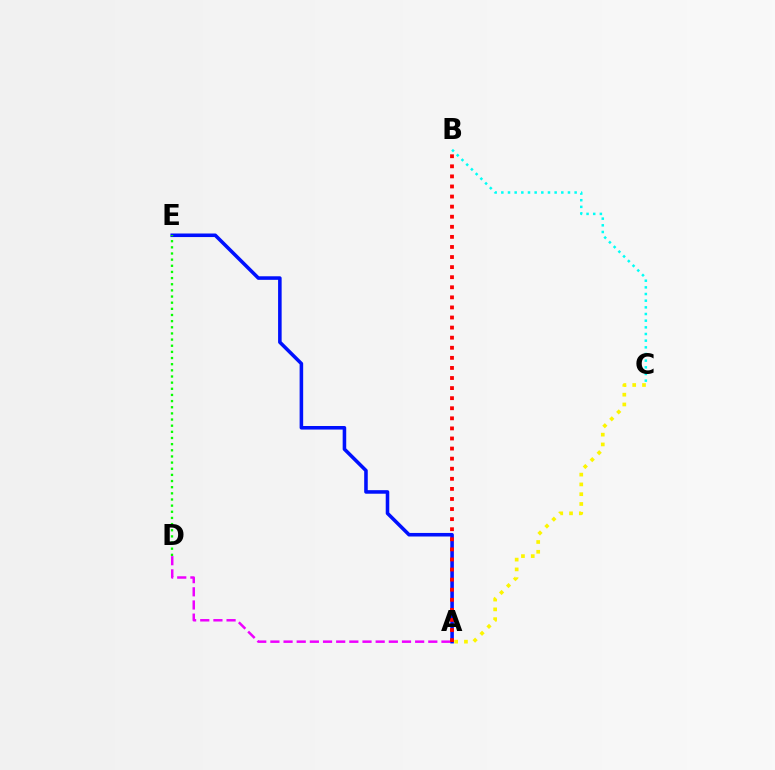{('A', 'D'): [{'color': '#ee00ff', 'line_style': 'dashed', 'thickness': 1.79}], ('A', 'C'): [{'color': '#fcf500', 'line_style': 'dotted', 'thickness': 2.66}], ('A', 'E'): [{'color': '#0010ff', 'line_style': 'solid', 'thickness': 2.56}], ('A', 'B'): [{'color': '#ff0000', 'line_style': 'dotted', 'thickness': 2.74}], ('B', 'C'): [{'color': '#00fff6', 'line_style': 'dotted', 'thickness': 1.81}], ('D', 'E'): [{'color': '#08ff00', 'line_style': 'dotted', 'thickness': 1.67}]}